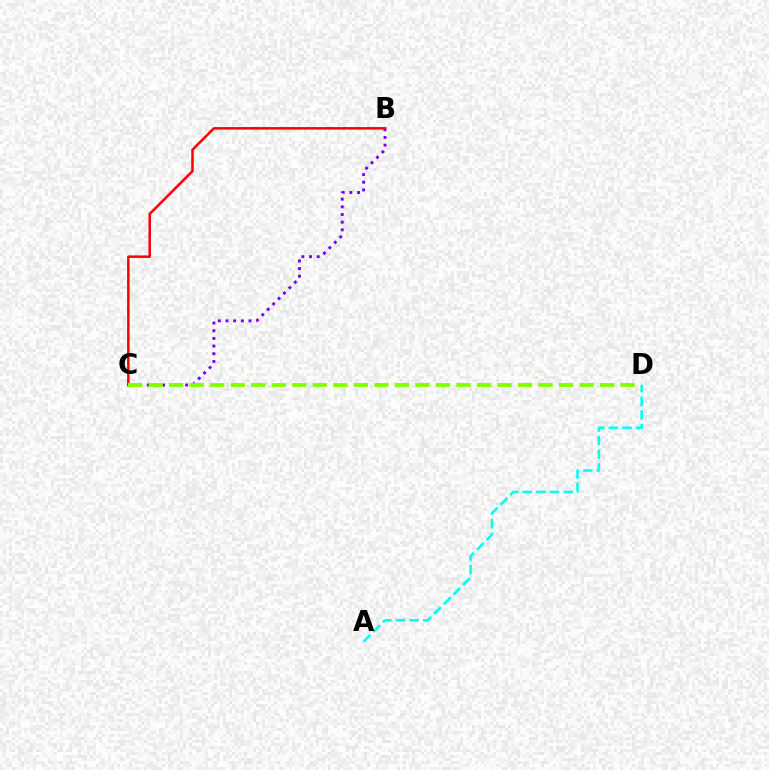{('A', 'D'): [{'color': '#00fff6', 'line_style': 'dashed', 'thickness': 1.86}], ('B', 'C'): [{'color': '#7200ff', 'line_style': 'dotted', 'thickness': 2.08}, {'color': '#ff0000', 'line_style': 'solid', 'thickness': 1.8}], ('C', 'D'): [{'color': '#84ff00', 'line_style': 'dashed', 'thickness': 2.79}]}